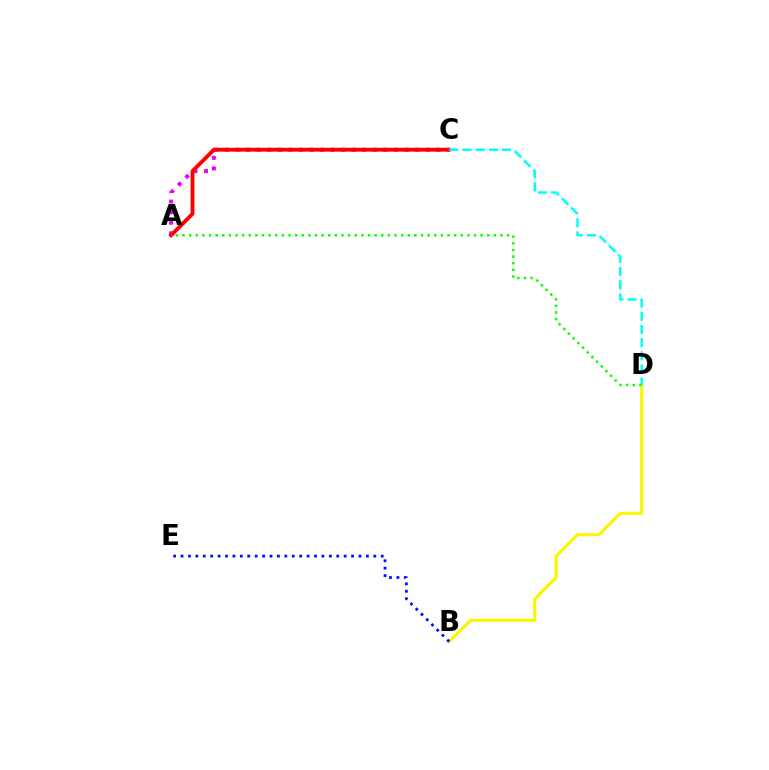{('B', 'D'): [{'color': '#fcf500', 'line_style': 'solid', 'thickness': 2.23}], ('B', 'E'): [{'color': '#0010ff', 'line_style': 'dotted', 'thickness': 2.01}], ('A', 'C'): [{'color': '#ee00ff', 'line_style': 'dotted', 'thickness': 2.87}, {'color': '#ff0000', 'line_style': 'solid', 'thickness': 2.77}], ('A', 'D'): [{'color': '#08ff00', 'line_style': 'dotted', 'thickness': 1.8}], ('C', 'D'): [{'color': '#00fff6', 'line_style': 'dashed', 'thickness': 1.79}]}